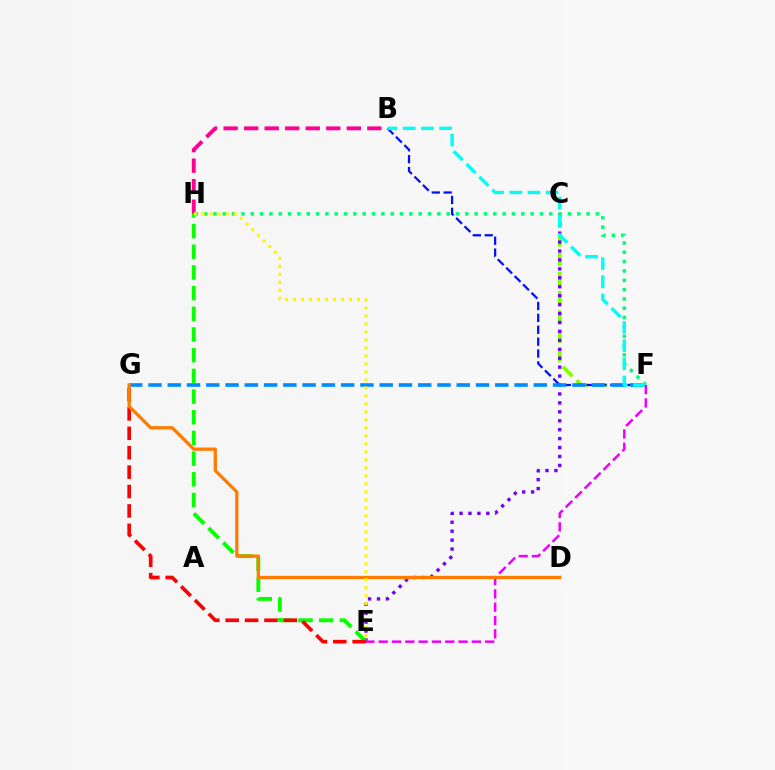{('C', 'F'): [{'color': '#84ff00', 'line_style': 'dashed', 'thickness': 2.62}], ('C', 'E'): [{'color': '#7200ff', 'line_style': 'dotted', 'thickness': 2.43}], ('E', 'H'): [{'color': '#08ff00', 'line_style': 'dashed', 'thickness': 2.81}, {'color': '#fcf500', 'line_style': 'dotted', 'thickness': 2.17}], ('B', 'F'): [{'color': '#0010ff', 'line_style': 'dashed', 'thickness': 1.61}, {'color': '#00fff6', 'line_style': 'dashed', 'thickness': 2.47}], ('E', 'G'): [{'color': '#ff0000', 'line_style': 'dashed', 'thickness': 2.64}], ('F', 'G'): [{'color': '#008cff', 'line_style': 'dashed', 'thickness': 2.62}], ('B', 'H'): [{'color': '#ff0094', 'line_style': 'dashed', 'thickness': 2.79}], ('F', 'H'): [{'color': '#00ff74', 'line_style': 'dotted', 'thickness': 2.53}], ('E', 'F'): [{'color': '#ee00ff', 'line_style': 'dashed', 'thickness': 1.81}], ('D', 'G'): [{'color': '#ff7c00', 'line_style': 'solid', 'thickness': 2.36}]}